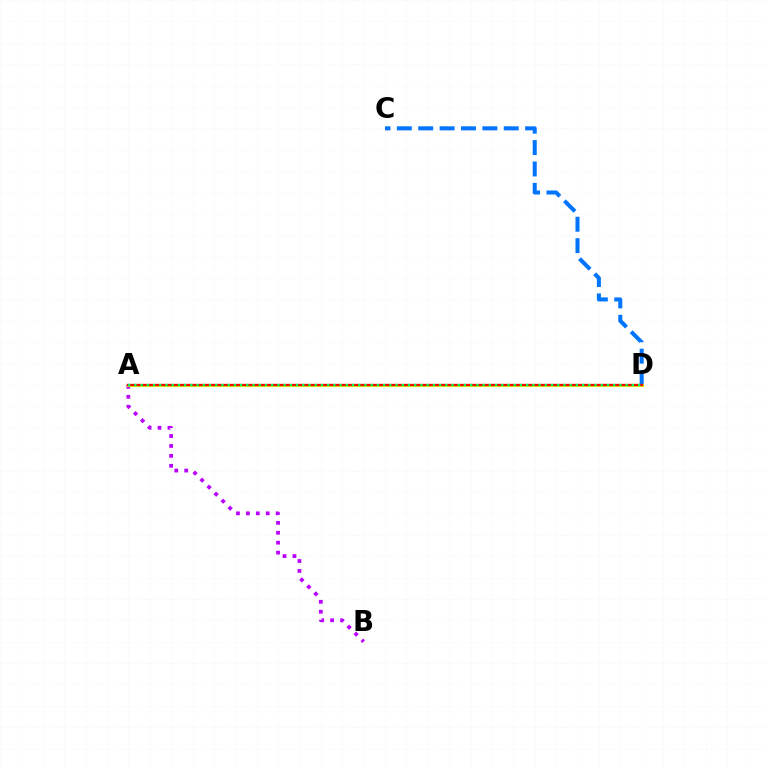{('C', 'D'): [{'color': '#0074ff', 'line_style': 'dashed', 'thickness': 2.9}], ('A', 'B'): [{'color': '#b900ff', 'line_style': 'dotted', 'thickness': 2.7}], ('A', 'D'): [{'color': '#d1ff00', 'line_style': 'solid', 'thickness': 2.22}, {'color': '#ff0000', 'line_style': 'solid', 'thickness': 1.64}, {'color': '#00ff5c', 'line_style': 'dotted', 'thickness': 1.69}]}